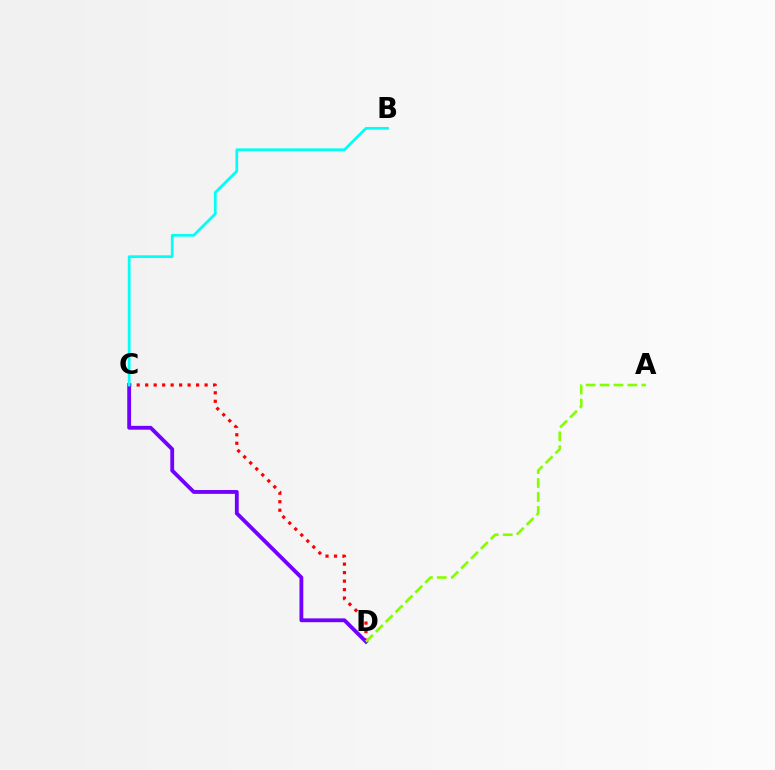{('C', 'D'): [{'color': '#ff0000', 'line_style': 'dotted', 'thickness': 2.31}, {'color': '#7200ff', 'line_style': 'solid', 'thickness': 2.76}], ('A', 'D'): [{'color': '#84ff00', 'line_style': 'dashed', 'thickness': 1.89}], ('B', 'C'): [{'color': '#00fff6', 'line_style': 'solid', 'thickness': 1.97}]}